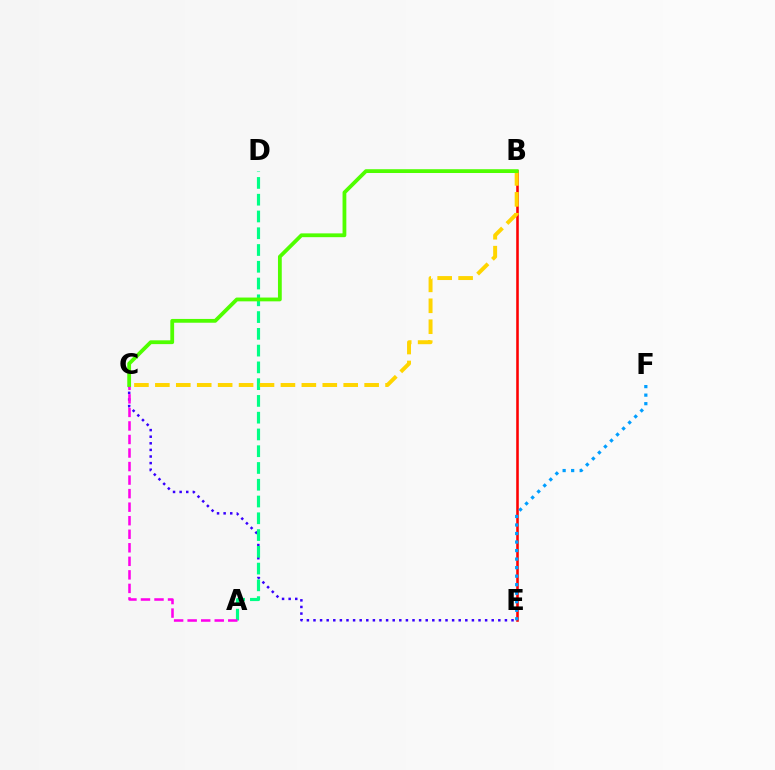{('C', 'E'): [{'color': '#3700ff', 'line_style': 'dotted', 'thickness': 1.79}], ('A', 'D'): [{'color': '#00ff86', 'line_style': 'dashed', 'thickness': 2.28}], ('B', 'E'): [{'color': '#ff0000', 'line_style': 'solid', 'thickness': 1.86}], ('A', 'C'): [{'color': '#ff00ed', 'line_style': 'dashed', 'thickness': 1.84}], ('B', 'C'): [{'color': '#ffd500', 'line_style': 'dashed', 'thickness': 2.84}, {'color': '#4fff00', 'line_style': 'solid', 'thickness': 2.73}], ('E', 'F'): [{'color': '#009eff', 'line_style': 'dotted', 'thickness': 2.32}]}